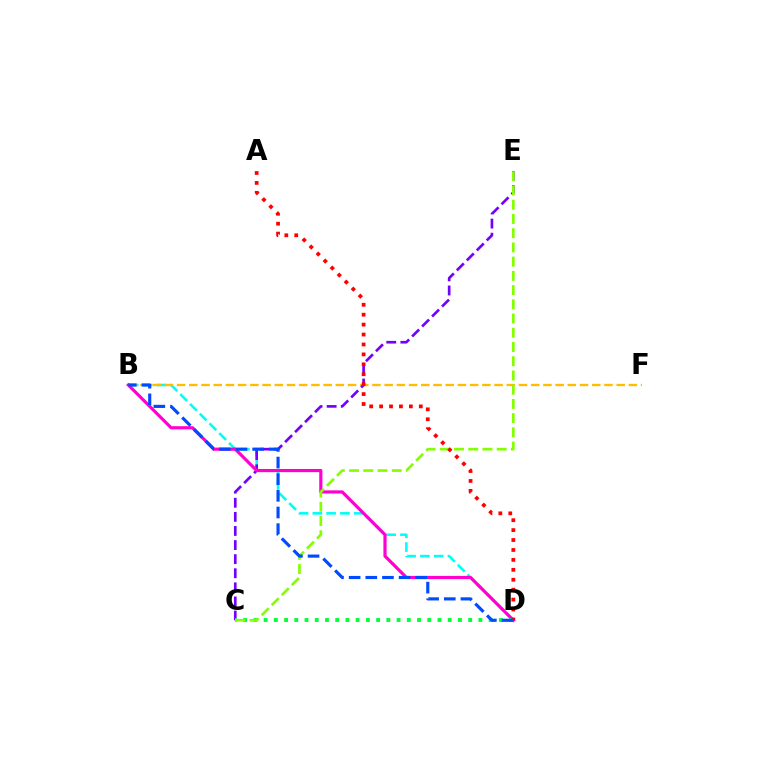{('B', 'D'): [{'color': '#00fff6', 'line_style': 'dashed', 'thickness': 1.87}, {'color': '#ff00cf', 'line_style': 'solid', 'thickness': 2.28}, {'color': '#004bff', 'line_style': 'dashed', 'thickness': 2.26}], ('B', 'F'): [{'color': '#ffbd00', 'line_style': 'dashed', 'thickness': 1.66}], ('C', 'E'): [{'color': '#7200ff', 'line_style': 'dashed', 'thickness': 1.92}, {'color': '#84ff00', 'line_style': 'dashed', 'thickness': 1.93}], ('C', 'D'): [{'color': '#00ff39', 'line_style': 'dotted', 'thickness': 2.78}], ('A', 'D'): [{'color': '#ff0000', 'line_style': 'dotted', 'thickness': 2.7}]}